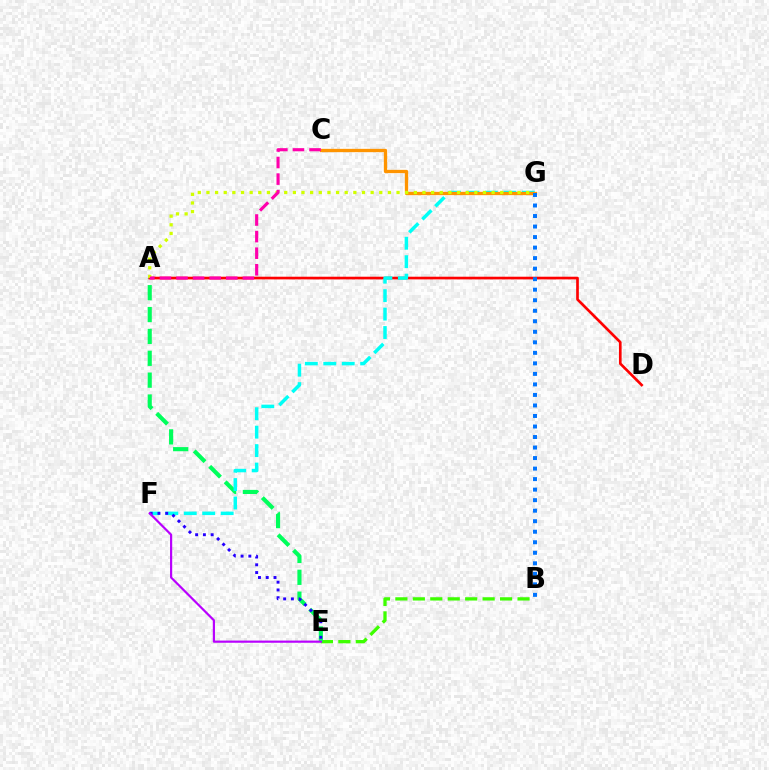{('B', 'E'): [{'color': '#3dff00', 'line_style': 'dashed', 'thickness': 2.37}], ('A', 'E'): [{'color': '#00ff5c', 'line_style': 'dashed', 'thickness': 2.97}], ('A', 'D'): [{'color': '#ff0000', 'line_style': 'solid', 'thickness': 1.92}], ('F', 'G'): [{'color': '#00fff6', 'line_style': 'dashed', 'thickness': 2.51}], ('E', 'F'): [{'color': '#2500ff', 'line_style': 'dotted', 'thickness': 2.11}, {'color': '#b900ff', 'line_style': 'solid', 'thickness': 1.57}], ('C', 'G'): [{'color': '#ff9400', 'line_style': 'solid', 'thickness': 2.38}], ('B', 'G'): [{'color': '#0074ff', 'line_style': 'dotted', 'thickness': 2.86}], ('A', 'G'): [{'color': '#d1ff00', 'line_style': 'dotted', 'thickness': 2.35}], ('A', 'C'): [{'color': '#ff00ac', 'line_style': 'dashed', 'thickness': 2.25}]}